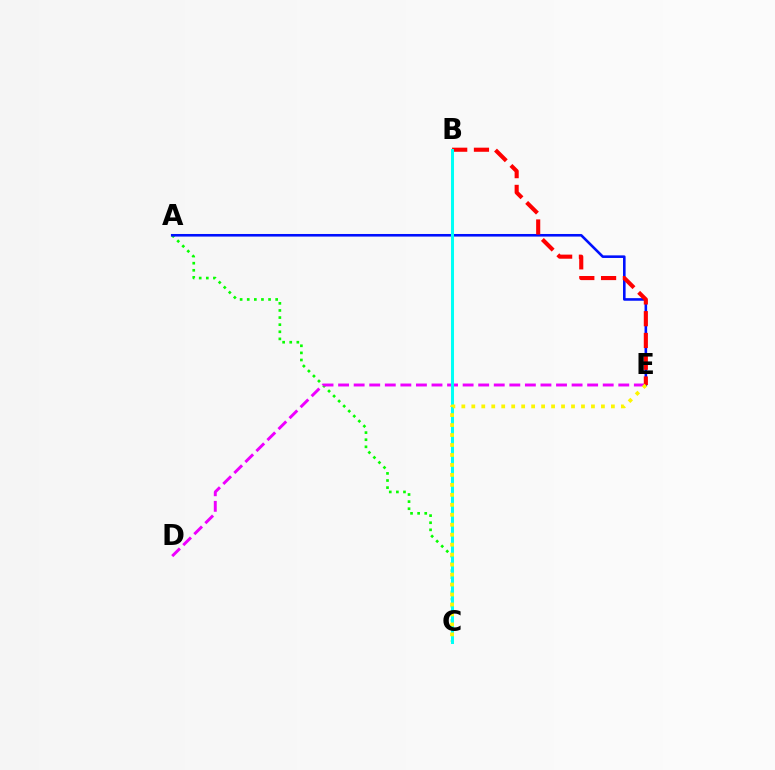{('A', 'C'): [{'color': '#08ff00', 'line_style': 'dotted', 'thickness': 1.93}], ('A', 'E'): [{'color': '#0010ff', 'line_style': 'solid', 'thickness': 1.87}], ('D', 'E'): [{'color': '#ee00ff', 'line_style': 'dashed', 'thickness': 2.11}], ('B', 'E'): [{'color': '#ff0000', 'line_style': 'dashed', 'thickness': 2.96}], ('B', 'C'): [{'color': '#00fff6', 'line_style': 'solid', 'thickness': 2.17}], ('C', 'E'): [{'color': '#fcf500', 'line_style': 'dotted', 'thickness': 2.71}]}